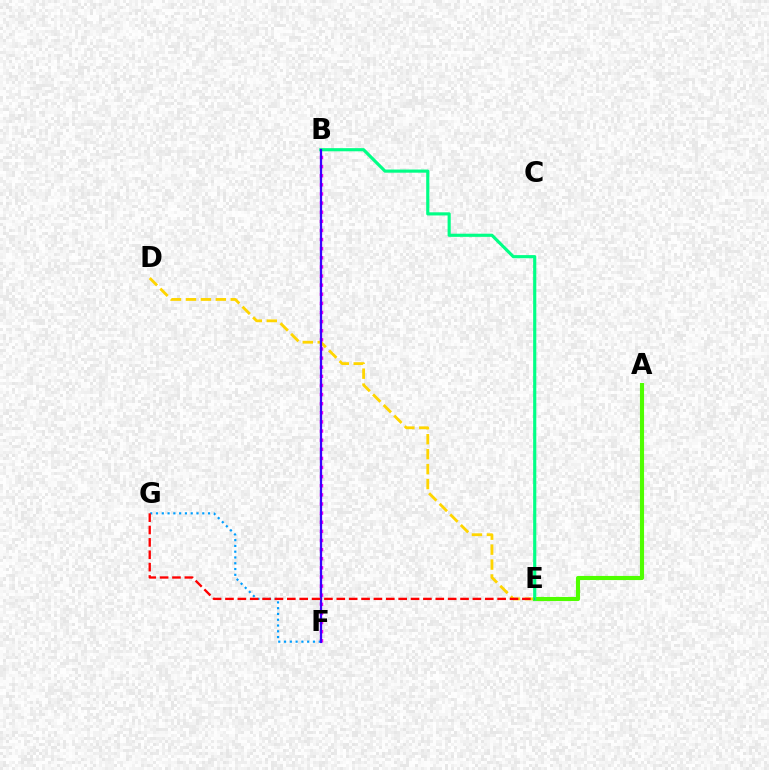{('B', 'F'): [{'color': '#ff00ed', 'line_style': 'dotted', 'thickness': 2.48}, {'color': '#3700ff', 'line_style': 'solid', 'thickness': 1.63}], ('D', 'E'): [{'color': '#ffd500', 'line_style': 'dashed', 'thickness': 2.03}], ('A', 'E'): [{'color': '#4fff00', 'line_style': 'solid', 'thickness': 2.97}], ('F', 'G'): [{'color': '#009eff', 'line_style': 'dotted', 'thickness': 1.57}], ('B', 'E'): [{'color': '#00ff86', 'line_style': 'solid', 'thickness': 2.27}], ('E', 'G'): [{'color': '#ff0000', 'line_style': 'dashed', 'thickness': 1.68}]}